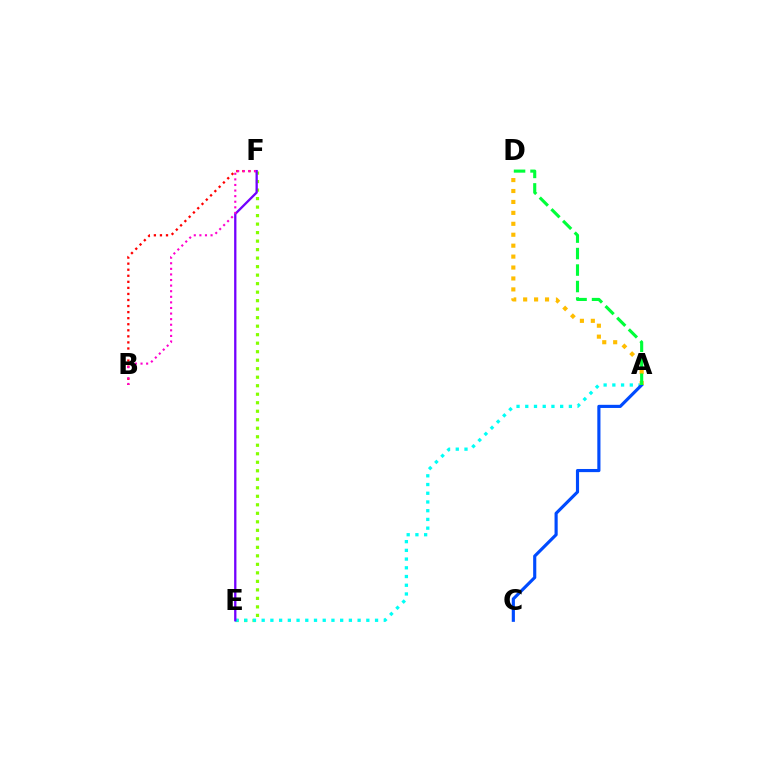{('E', 'F'): [{'color': '#84ff00', 'line_style': 'dotted', 'thickness': 2.31}, {'color': '#7200ff', 'line_style': 'solid', 'thickness': 1.65}], ('A', 'E'): [{'color': '#00fff6', 'line_style': 'dotted', 'thickness': 2.37}], ('A', 'C'): [{'color': '#004bff', 'line_style': 'solid', 'thickness': 2.26}], ('B', 'F'): [{'color': '#ff0000', 'line_style': 'dotted', 'thickness': 1.65}, {'color': '#ff00cf', 'line_style': 'dotted', 'thickness': 1.52}], ('A', 'D'): [{'color': '#ffbd00', 'line_style': 'dotted', 'thickness': 2.97}, {'color': '#00ff39', 'line_style': 'dashed', 'thickness': 2.24}]}